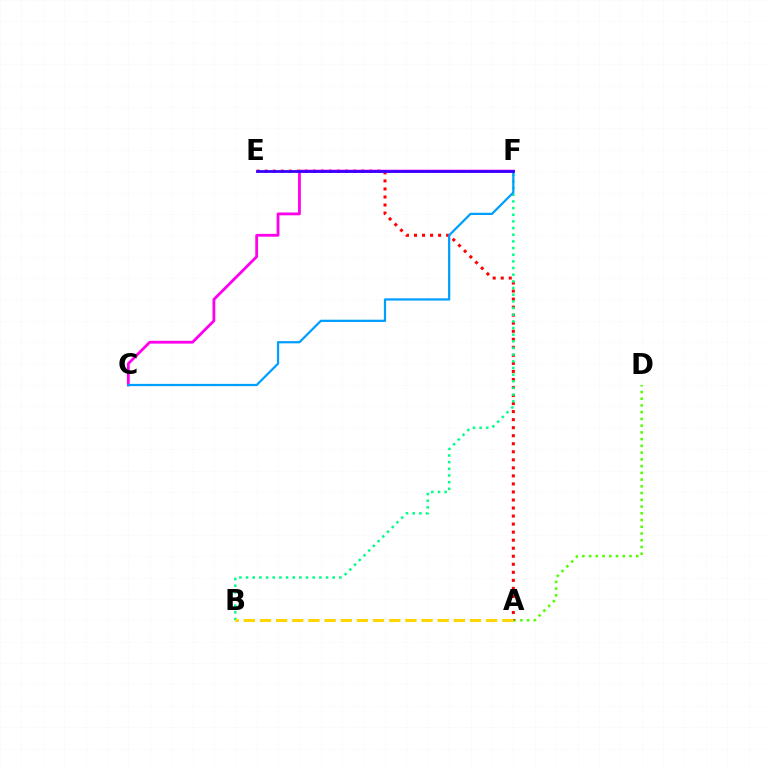{('A', 'D'): [{'color': '#4fff00', 'line_style': 'dotted', 'thickness': 1.83}], ('A', 'E'): [{'color': '#ff0000', 'line_style': 'dotted', 'thickness': 2.18}], ('C', 'F'): [{'color': '#ff00ed', 'line_style': 'solid', 'thickness': 2.02}, {'color': '#009eff', 'line_style': 'solid', 'thickness': 1.62}], ('B', 'F'): [{'color': '#00ff86', 'line_style': 'dotted', 'thickness': 1.81}], ('A', 'B'): [{'color': '#ffd500', 'line_style': 'dashed', 'thickness': 2.2}], ('E', 'F'): [{'color': '#3700ff', 'line_style': 'solid', 'thickness': 2.0}]}